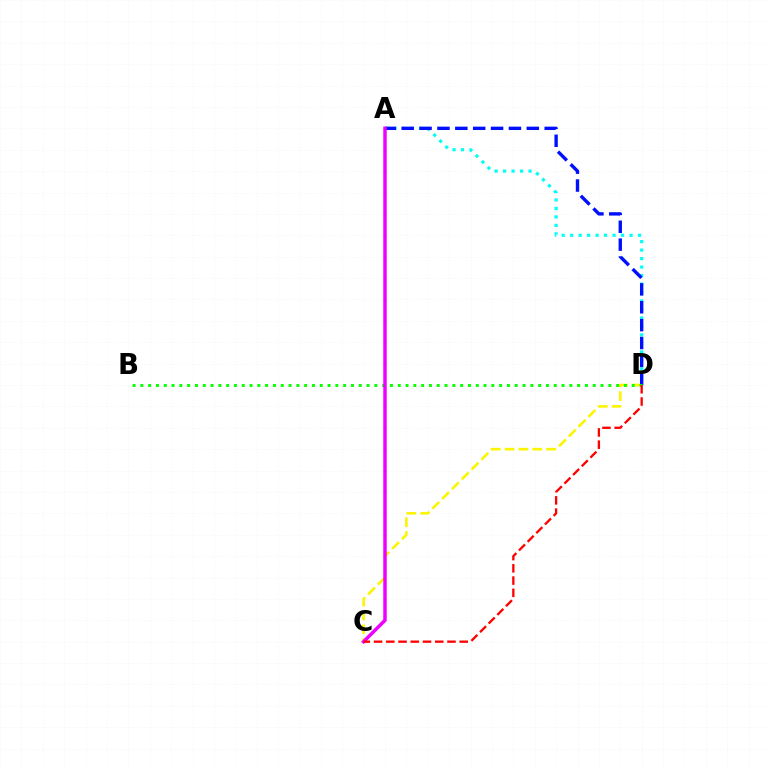{('C', 'D'): [{'color': '#fcf500', 'line_style': 'dashed', 'thickness': 1.88}, {'color': '#ff0000', 'line_style': 'dashed', 'thickness': 1.66}], ('A', 'D'): [{'color': '#00fff6', 'line_style': 'dotted', 'thickness': 2.3}, {'color': '#0010ff', 'line_style': 'dashed', 'thickness': 2.43}], ('B', 'D'): [{'color': '#08ff00', 'line_style': 'dotted', 'thickness': 2.12}], ('A', 'C'): [{'color': '#ee00ff', 'line_style': 'solid', 'thickness': 2.5}]}